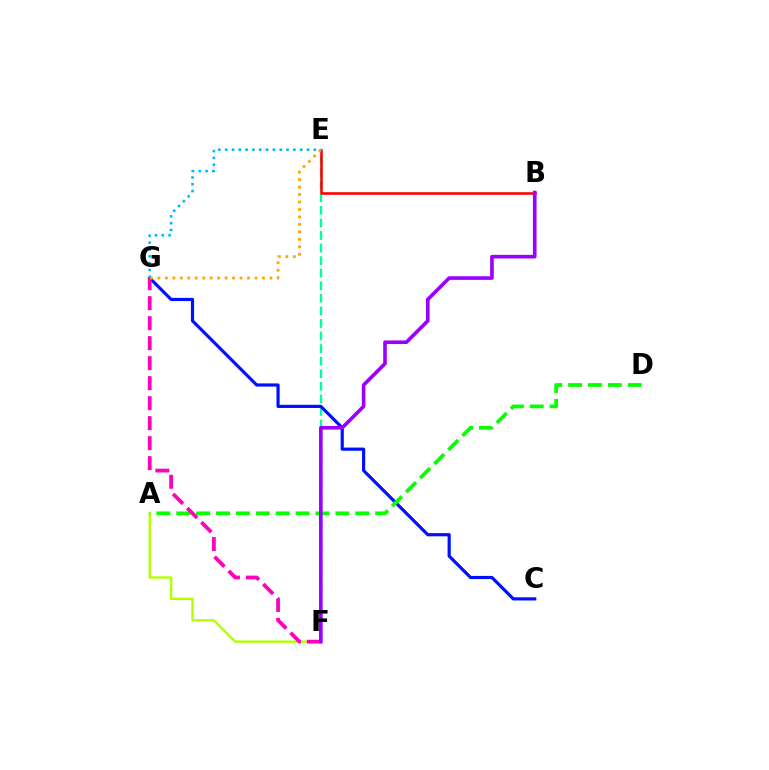{('A', 'F'): [{'color': '#b3ff00', 'line_style': 'solid', 'thickness': 1.72}], ('E', 'F'): [{'color': '#00ff9d', 'line_style': 'dashed', 'thickness': 1.71}], ('B', 'E'): [{'color': '#ff0000', 'line_style': 'solid', 'thickness': 1.84}], ('C', 'G'): [{'color': '#0010ff', 'line_style': 'solid', 'thickness': 2.29}], ('A', 'D'): [{'color': '#08ff00', 'line_style': 'dashed', 'thickness': 2.7}], ('F', 'G'): [{'color': '#ff00bd', 'line_style': 'dashed', 'thickness': 2.72}], ('E', 'G'): [{'color': '#ffa500', 'line_style': 'dotted', 'thickness': 2.03}, {'color': '#00b5ff', 'line_style': 'dotted', 'thickness': 1.85}], ('B', 'F'): [{'color': '#9b00ff', 'line_style': 'solid', 'thickness': 2.62}]}